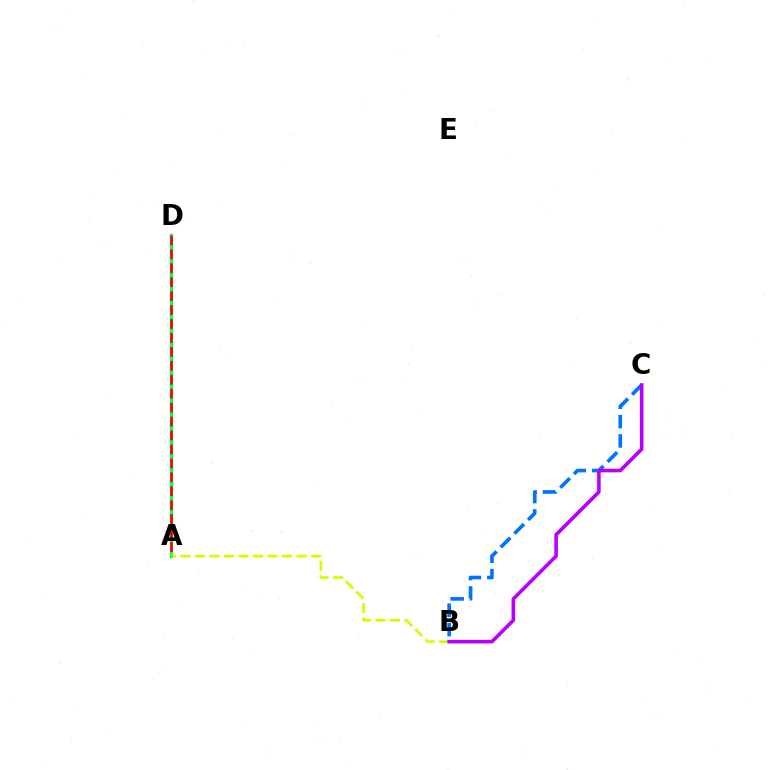{('A', 'D'): [{'color': '#00ff5c', 'line_style': 'solid', 'thickness': 2.44}, {'color': '#ff0000', 'line_style': 'dashed', 'thickness': 1.89}], ('B', 'C'): [{'color': '#0074ff', 'line_style': 'dashed', 'thickness': 2.63}, {'color': '#b900ff', 'line_style': 'solid', 'thickness': 2.58}], ('A', 'B'): [{'color': '#d1ff00', 'line_style': 'dashed', 'thickness': 1.97}]}